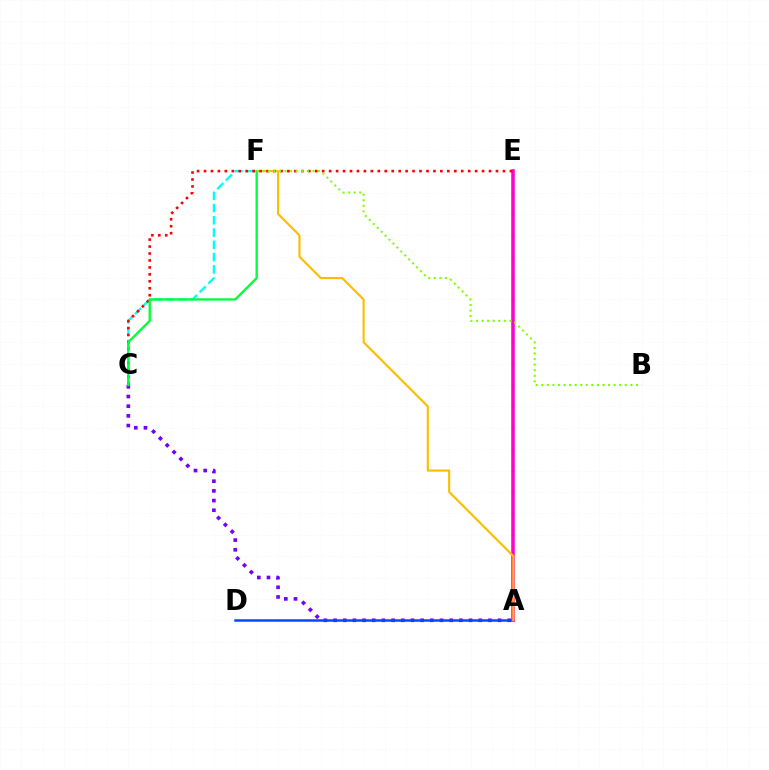{('A', 'C'): [{'color': '#7200ff', 'line_style': 'dotted', 'thickness': 2.63}], ('A', 'D'): [{'color': '#004bff', 'line_style': 'solid', 'thickness': 1.8}], ('A', 'E'): [{'color': '#ff00cf', 'line_style': 'solid', 'thickness': 2.55}], ('A', 'F'): [{'color': '#ffbd00', 'line_style': 'solid', 'thickness': 1.55}], ('C', 'F'): [{'color': '#00fff6', 'line_style': 'dashed', 'thickness': 1.67}, {'color': '#00ff39', 'line_style': 'solid', 'thickness': 1.67}], ('C', 'E'): [{'color': '#ff0000', 'line_style': 'dotted', 'thickness': 1.89}], ('B', 'F'): [{'color': '#84ff00', 'line_style': 'dotted', 'thickness': 1.51}]}